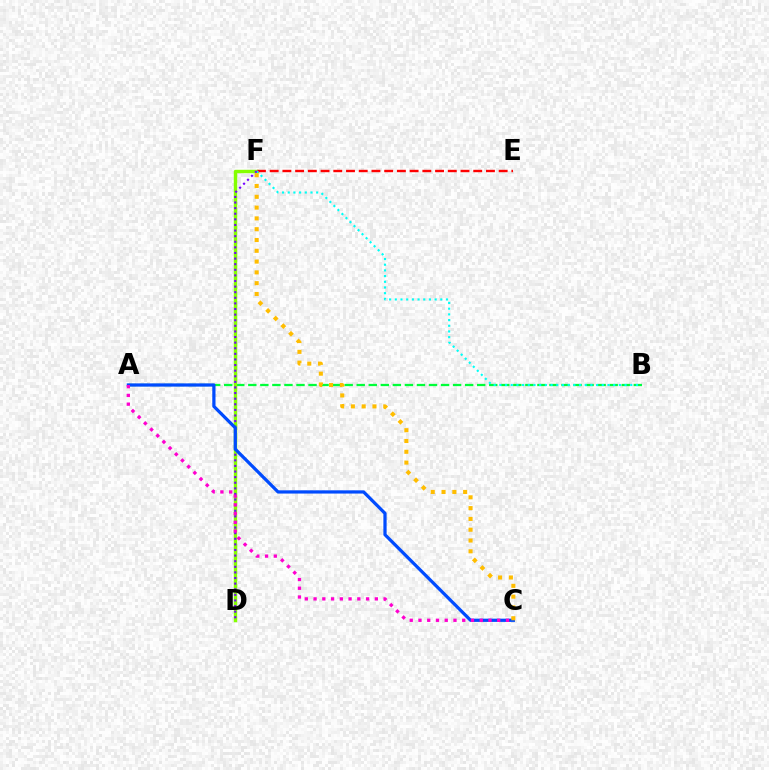{('A', 'B'): [{'color': '#00ff39', 'line_style': 'dashed', 'thickness': 1.64}], ('D', 'F'): [{'color': '#84ff00', 'line_style': 'solid', 'thickness': 2.47}, {'color': '#7200ff', 'line_style': 'dotted', 'thickness': 1.52}], ('E', 'F'): [{'color': '#ff0000', 'line_style': 'dashed', 'thickness': 1.73}], ('B', 'F'): [{'color': '#00fff6', 'line_style': 'dotted', 'thickness': 1.55}], ('A', 'C'): [{'color': '#004bff', 'line_style': 'solid', 'thickness': 2.33}, {'color': '#ff00cf', 'line_style': 'dotted', 'thickness': 2.38}], ('C', 'F'): [{'color': '#ffbd00', 'line_style': 'dotted', 'thickness': 2.93}]}